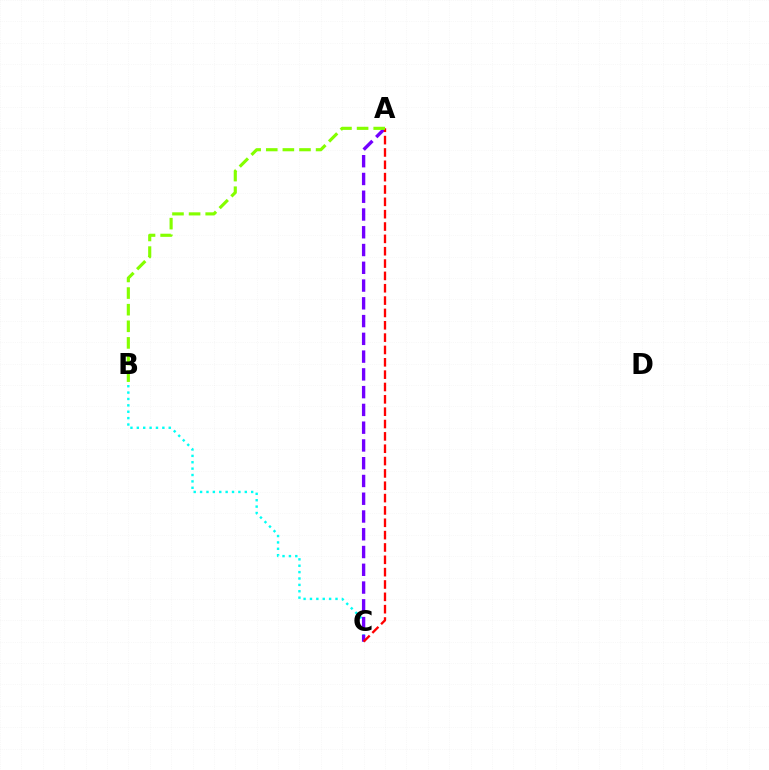{('B', 'C'): [{'color': '#00fff6', 'line_style': 'dotted', 'thickness': 1.73}], ('A', 'C'): [{'color': '#7200ff', 'line_style': 'dashed', 'thickness': 2.41}, {'color': '#ff0000', 'line_style': 'dashed', 'thickness': 1.68}], ('A', 'B'): [{'color': '#84ff00', 'line_style': 'dashed', 'thickness': 2.26}]}